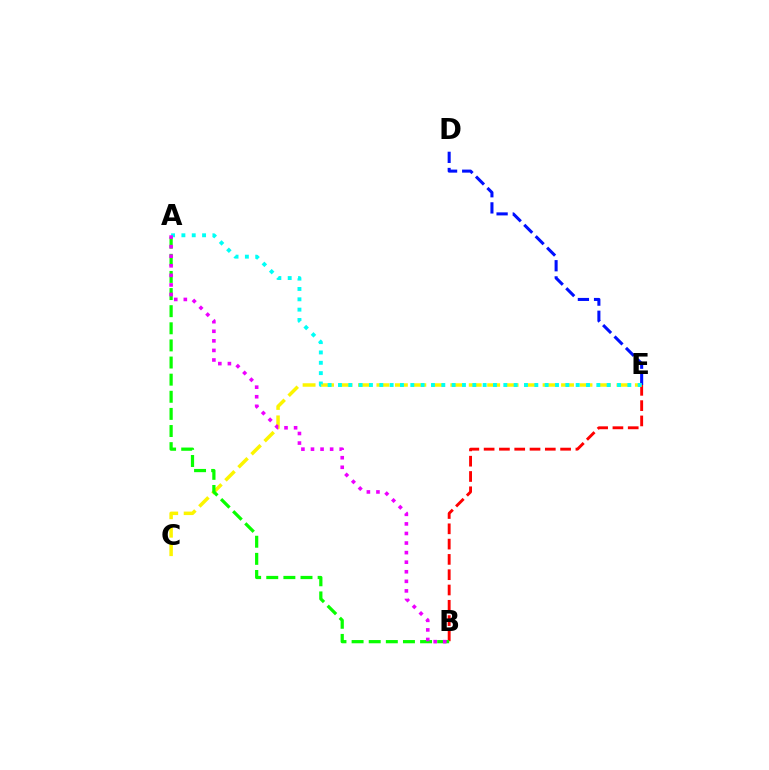{('D', 'E'): [{'color': '#0010ff', 'line_style': 'dashed', 'thickness': 2.2}], ('B', 'E'): [{'color': '#ff0000', 'line_style': 'dashed', 'thickness': 2.08}], ('C', 'E'): [{'color': '#fcf500', 'line_style': 'dashed', 'thickness': 2.51}], ('A', 'B'): [{'color': '#08ff00', 'line_style': 'dashed', 'thickness': 2.33}, {'color': '#ee00ff', 'line_style': 'dotted', 'thickness': 2.6}], ('A', 'E'): [{'color': '#00fff6', 'line_style': 'dotted', 'thickness': 2.81}]}